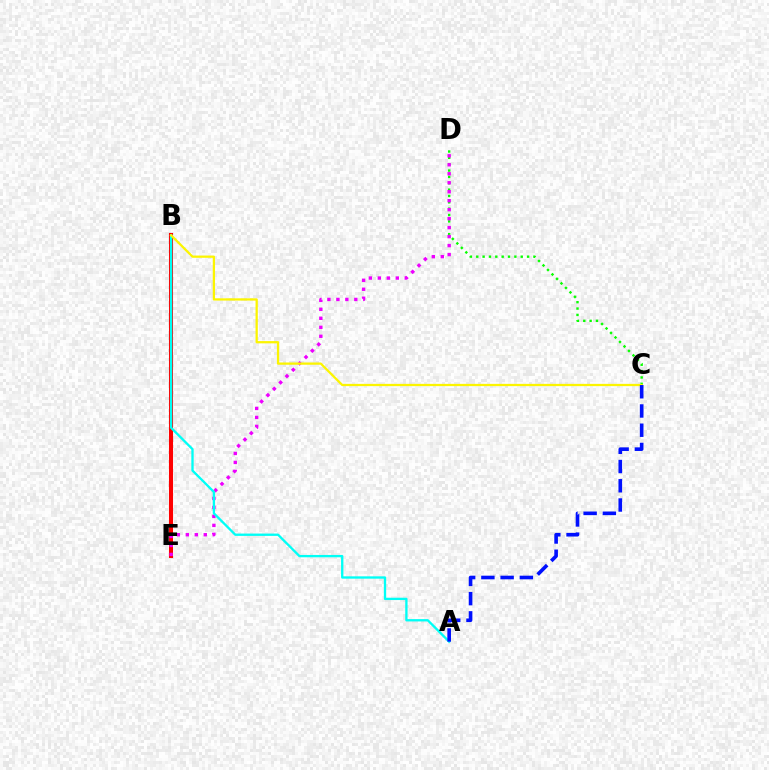{('C', 'D'): [{'color': '#08ff00', 'line_style': 'dotted', 'thickness': 1.73}], ('B', 'E'): [{'color': '#ff0000', 'line_style': 'solid', 'thickness': 2.92}], ('D', 'E'): [{'color': '#ee00ff', 'line_style': 'dotted', 'thickness': 2.44}], ('A', 'B'): [{'color': '#00fff6', 'line_style': 'solid', 'thickness': 1.67}], ('B', 'C'): [{'color': '#fcf500', 'line_style': 'solid', 'thickness': 1.63}], ('A', 'C'): [{'color': '#0010ff', 'line_style': 'dashed', 'thickness': 2.61}]}